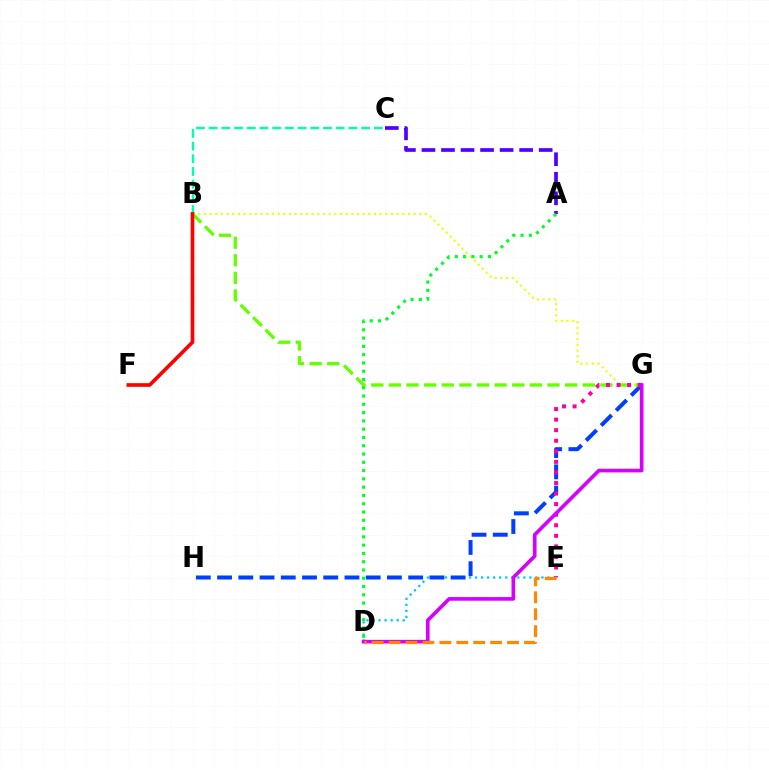{('B', 'G'): [{'color': '#eeff00', 'line_style': 'dotted', 'thickness': 1.54}, {'color': '#66ff00', 'line_style': 'dashed', 'thickness': 2.39}], ('D', 'E'): [{'color': '#00c7ff', 'line_style': 'dotted', 'thickness': 1.64}, {'color': '#ff8800', 'line_style': 'dashed', 'thickness': 2.3}], ('B', 'C'): [{'color': '#00ffaf', 'line_style': 'dashed', 'thickness': 1.73}], ('G', 'H'): [{'color': '#003fff', 'line_style': 'dashed', 'thickness': 2.88}], ('E', 'G'): [{'color': '#ff00a0', 'line_style': 'dotted', 'thickness': 2.87}], ('B', 'F'): [{'color': '#ff0000', 'line_style': 'solid', 'thickness': 2.63}], ('D', 'G'): [{'color': '#d600ff', 'line_style': 'solid', 'thickness': 2.63}], ('A', 'C'): [{'color': '#4f00ff', 'line_style': 'dashed', 'thickness': 2.65}], ('A', 'D'): [{'color': '#00ff27', 'line_style': 'dotted', 'thickness': 2.25}]}